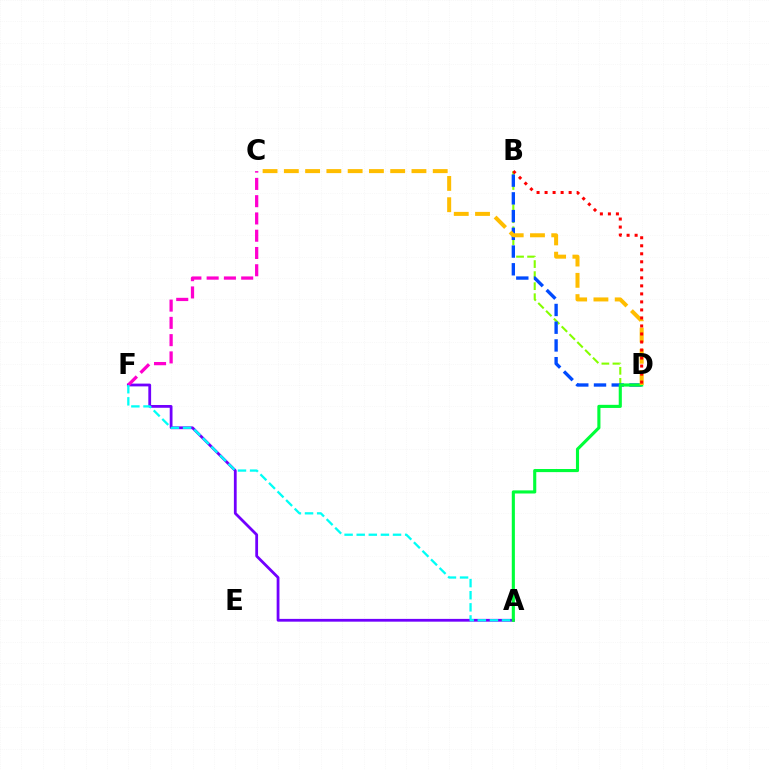{('B', 'D'): [{'color': '#84ff00', 'line_style': 'dashed', 'thickness': 1.5}, {'color': '#004bff', 'line_style': 'dashed', 'thickness': 2.41}, {'color': '#ff0000', 'line_style': 'dotted', 'thickness': 2.18}], ('A', 'F'): [{'color': '#7200ff', 'line_style': 'solid', 'thickness': 2.0}, {'color': '#00fff6', 'line_style': 'dashed', 'thickness': 1.64}], ('A', 'D'): [{'color': '#00ff39', 'line_style': 'solid', 'thickness': 2.24}], ('C', 'F'): [{'color': '#ff00cf', 'line_style': 'dashed', 'thickness': 2.35}], ('C', 'D'): [{'color': '#ffbd00', 'line_style': 'dashed', 'thickness': 2.89}]}